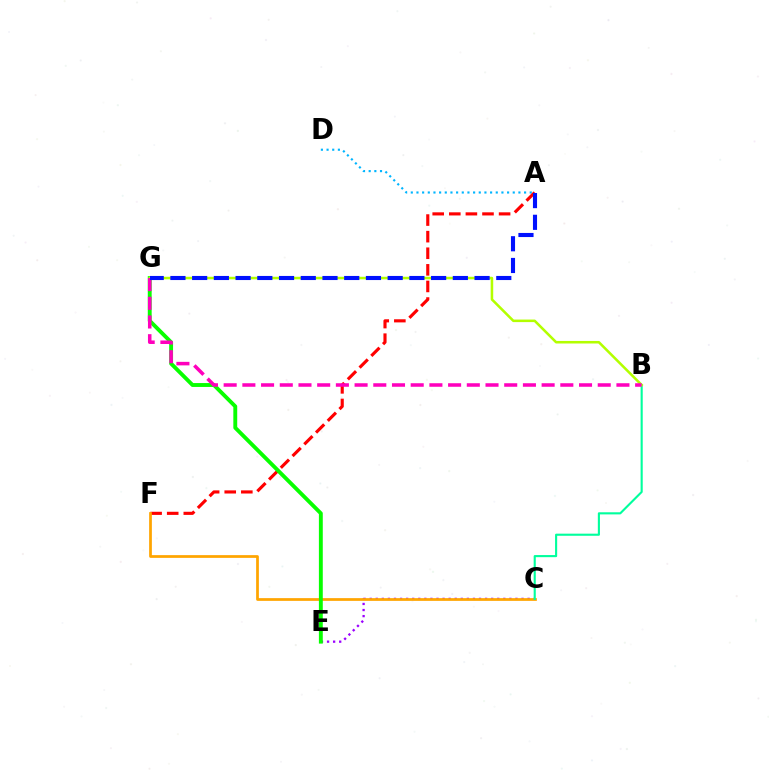{('C', 'E'): [{'color': '#9b00ff', 'line_style': 'dotted', 'thickness': 1.65}], ('A', 'D'): [{'color': '#00b5ff', 'line_style': 'dotted', 'thickness': 1.54}], ('A', 'F'): [{'color': '#ff0000', 'line_style': 'dashed', 'thickness': 2.25}], ('C', 'F'): [{'color': '#ffa500', 'line_style': 'solid', 'thickness': 1.97}], ('B', 'C'): [{'color': '#00ff9d', 'line_style': 'solid', 'thickness': 1.52}], ('E', 'G'): [{'color': '#08ff00', 'line_style': 'solid', 'thickness': 2.8}], ('B', 'G'): [{'color': '#b3ff00', 'line_style': 'solid', 'thickness': 1.83}, {'color': '#ff00bd', 'line_style': 'dashed', 'thickness': 2.54}], ('A', 'G'): [{'color': '#0010ff', 'line_style': 'dashed', 'thickness': 2.95}]}